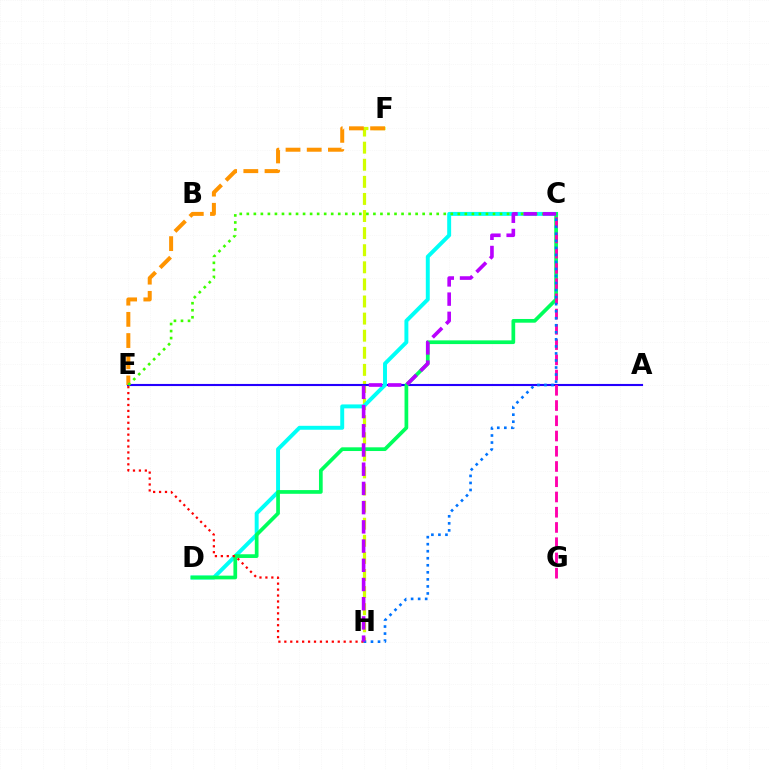{('F', 'H'): [{'color': '#d1ff00', 'line_style': 'dashed', 'thickness': 2.32}], ('A', 'E'): [{'color': '#2500ff', 'line_style': 'solid', 'thickness': 1.53}], ('E', 'F'): [{'color': '#ff9400', 'line_style': 'dashed', 'thickness': 2.88}], ('C', 'D'): [{'color': '#00fff6', 'line_style': 'solid', 'thickness': 2.83}, {'color': '#00ff5c', 'line_style': 'solid', 'thickness': 2.67}], ('C', 'G'): [{'color': '#ff00ac', 'line_style': 'dashed', 'thickness': 2.07}], ('E', 'H'): [{'color': '#ff0000', 'line_style': 'dotted', 'thickness': 1.61}], ('C', 'E'): [{'color': '#3dff00', 'line_style': 'dotted', 'thickness': 1.91}], ('C', 'H'): [{'color': '#0074ff', 'line_style': 'dotted', 'thickness': 1.91}, {'color': '#b900ff', 'line_style': 'dashed', 'thickness': 2.61}]}